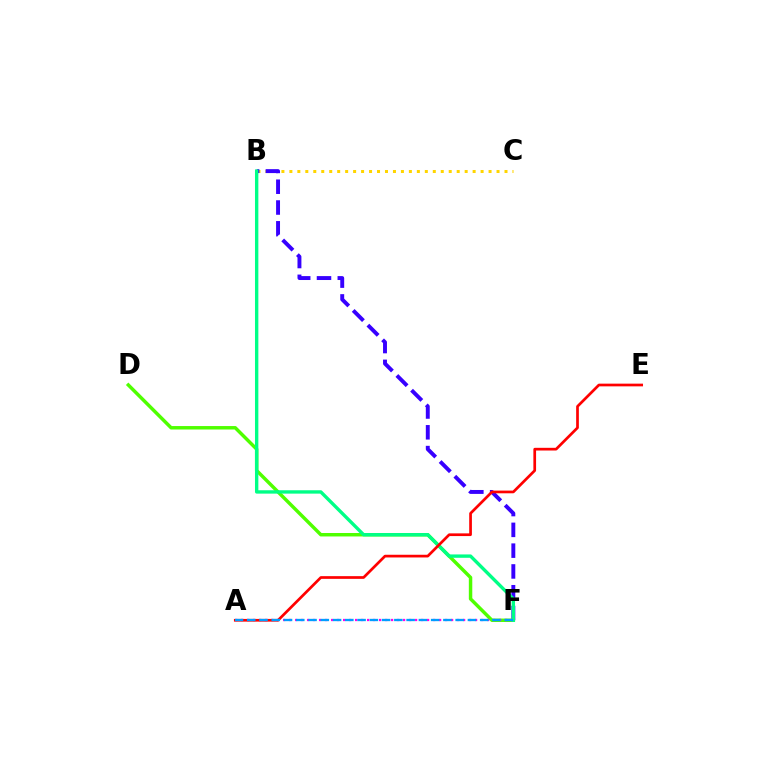{('B', 'C'): [{'color': '#ffd500', 'line_style': 'dotted', 'thickness': 2.16}], ('B', 'F'): [{'color': '#3700ff', 'line_style': 'dashed', 'thickness': 2.82}, {'color': '#00ff86', 'line_style': 'solid', 'thickness': 2.43}], ('D', 'F'): [{'color': '#4fff00', 'line_style': 'solid', 'thickness': 2.49}], ('A', 'F'): [{'color': '#ff00ed', 'line_style': 'dotted', 'thickness': 1.63}, {'color': '#009eff', 'line_style': 'dashed', 'thickness': 1.67}], ('A', 'E'): [{'color': '#ff0000', 'line_style': 'solid', 'thickness': 1.95}]}